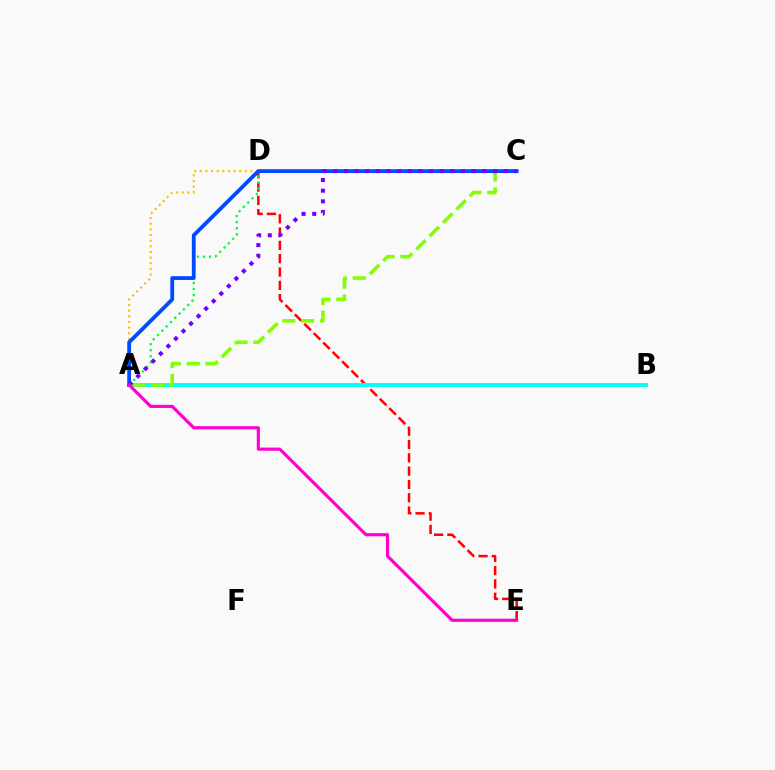{('D', 'E'): [{'color': '#ff0000', 'line_style': 'dashed', 'thickness': 1.81}], ('A', 'B'): [{'color': '#00fff6', 'line_style': 'solid', 'thickness': 2.8}], ('A', 'C'): [{'color': '#84ff00', 'line_style': 'dashed', 'thickness': 2.56}, {'color': '#00ff39', 'line_style': 'dotted', 'thickness': 1.65}, {'color': '#004bff', 'line_style': 'solid', 'thickness': 2.75}, {'color': '#7200ff', 'line_style': 'dotted', 'thickness': 2.89}], ('A', 'D'): [{'color': '#ffbd00', 'line_style': 'dotted', 'thickness': 1.53}], ('A', 'E'): [{'color': '#ff00cf', 'line_style': 'solid', 'thickness': 2.26}]}